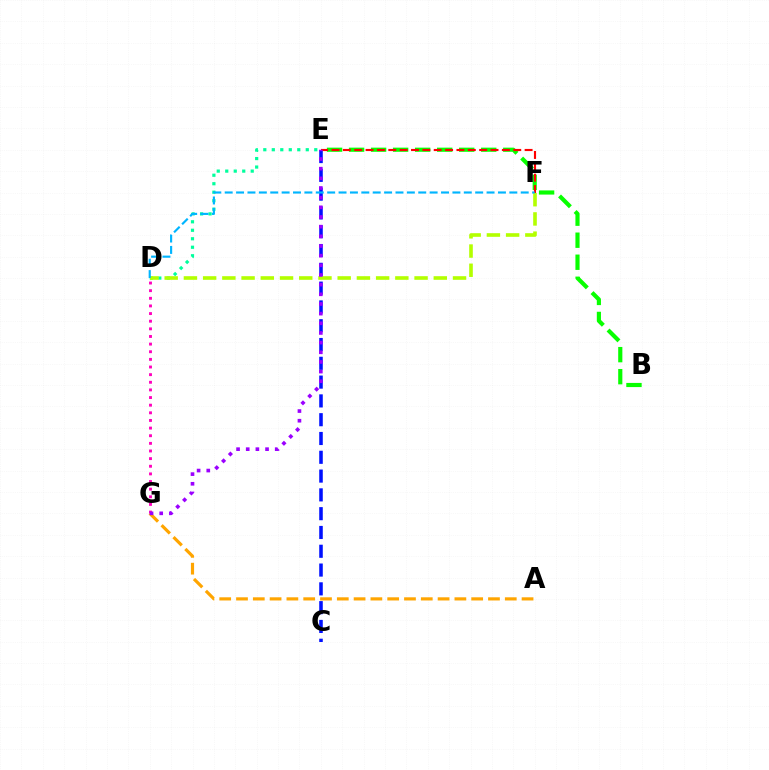{('D', 'E'): [{'color': '#00ff9d', 'line_style': 'dotted', 'thickness': 2.31}], ('C', 'E'): [{'color': '#0010ff', 'line_style': 'dashed', 'thickness': 2.55}], ('B', 'E'): [{'color': '#08ff00', 'line_style': 'dashed', 'thickness': 2.99}], ('A', 'G'): [{'color': '#ffa500', 'line_style': 'dashed', 'thickness': 2.28}], ('D', 'G'): [{'color': '#ff00bd', 'line_style': 'dotted', 'thickness': 2.07}], ('D', 'F'): [{'color': '#b3ff00', 'line_style': 'dashed', 'thickness': 2.61}, {'color': '#00b5ff', 'line_style': 'dashed', 'thickness': 1.55}], ('E', 'F'): [{'color': '#ff0000', 'line_style': 'dashed', 'thickness': 1.54}], ('E', 'G'): [{'color': '#9b00ff', 'line_style': 'dotted', 'thickness': 2.63}]}